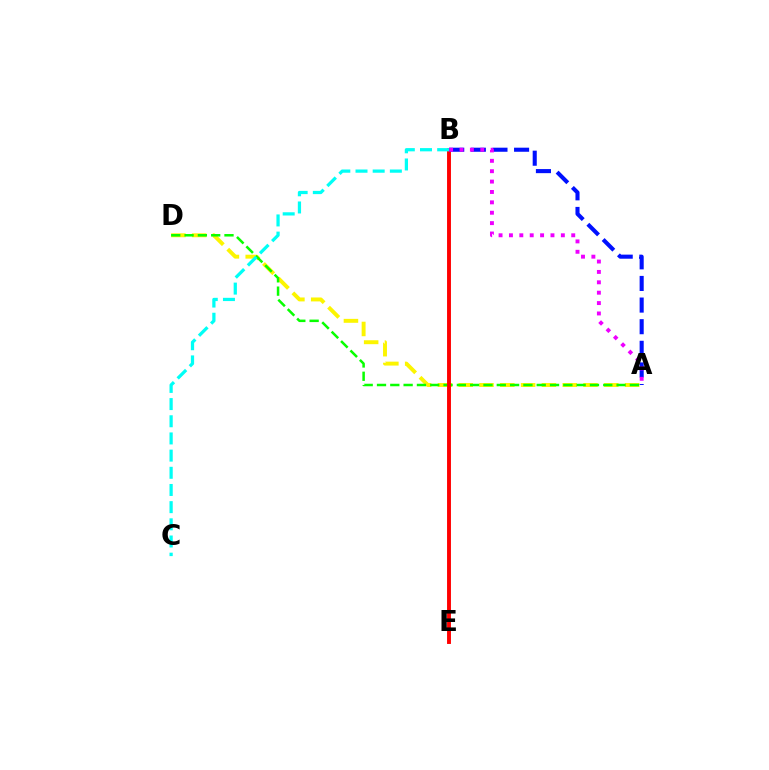{('A', 'D'): [{'color': '#fcf500', 'line_style': 'dashed', 'thickness': 2.83}, {'color': '#08ff00', 'line_style': 'dashed', 'thickness': 1.81}], ('B', 'E'): [{'color': '#ff0000', 'line_style': 'solid', 'thickness': 2.81}], ('B', 'C'): [{'color': '#00fff6', 'line_style': 'dashed', 'thickness': 2.33}], ('A', 'B'): [{'color': '#0010ff', 'line_style': 'dashed', 'thickness': 2.94}, {'color': '#ee00ff', 'line_style': 'dotted', 'thickness': 2.82}]}